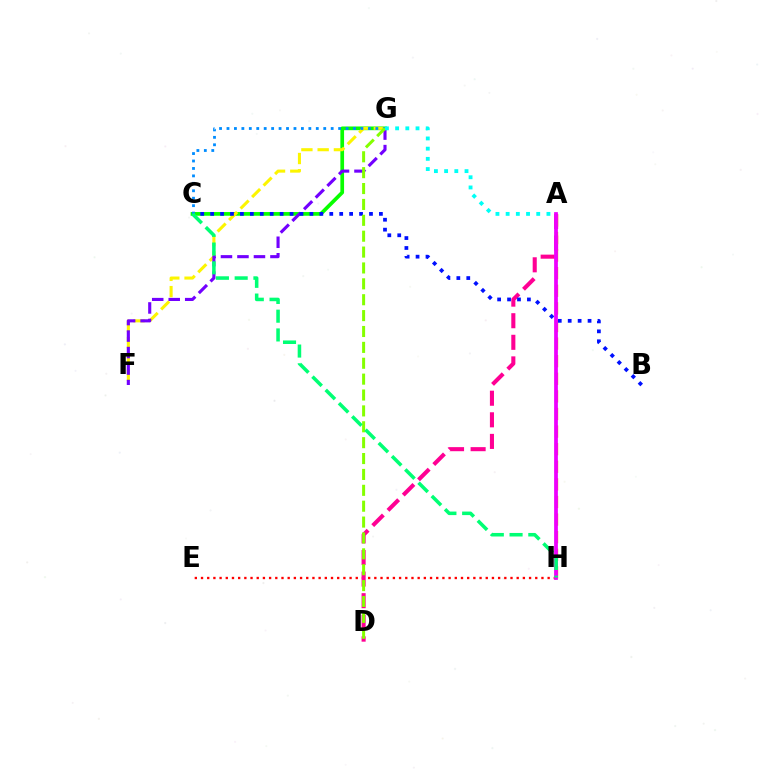{('C', 'G'): [{'color': '#08ff00', 'line_style': 'solid', 'thickness': 2.67}, {'color': '#008cff', 'line_style': 'dotted', 'thickness': 2.02}], ('F', 'G'): [{'color': '#fcf500', 'line_style': 'dashed', 'thickness': 2.21}, {'color': '#7200ff', 'line_style': 'dashed', 'thickness': 2.24}], ('E', 'H'): [{'color': '#ff0000', 'line_style': 'dotted', 'thickness': 1.68}], ('A', 'D'): [{'color': '#ff0094', 'line_style': 'dashed', 'thickness': 2.93}], ('A', 'H'): [{'color': '#ff7c00', 'line_style': 'dashed', 'thickness': 2.39}, {'color': '#ee00ff', 'line_style': 'solid', 'thickness': 2.7}], ('B', 'C'): [{'color': '#0010ff', 'line_style': 'dotted', 'thickness': 2.7}], ('D', 'G'): [{'color': '#84ff00', 'line_style': 'dashed', 'thickness': 2.16}], ('C', 'H'): [{'color': '#00ff74', 'line_style': 'dashed', 'thickness': 2.55}], ('A', 'G'): [{'color': '#00fff6', 'line_style': 'dotted', 'thickness': 2.77}]}